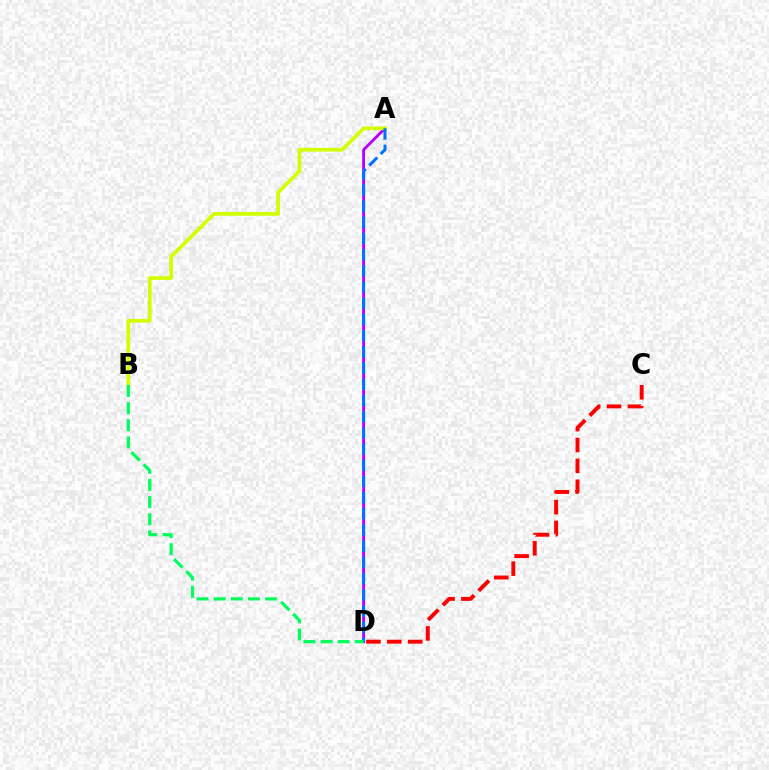{('C', 'D'): [{'color': '#ff0000', 'line_style': 'dashed', 'thickness': 2.84}], ('A', 'D'): [{'color': '#b900ff', 'line_style': 'solid', 'thickness': 2.06}, {'color': '#0074ff', 'line_style': 'dashed', 'thickness': 2.2}], ('A', 'B'): [{'color': '#d1ff00', 'line_style': 'solid', 'thickness': 2.67}], ('B', 'D'): [{'color': '#00ff5c', 'line_style': 'dashed', 'thickness': 2.33}]}